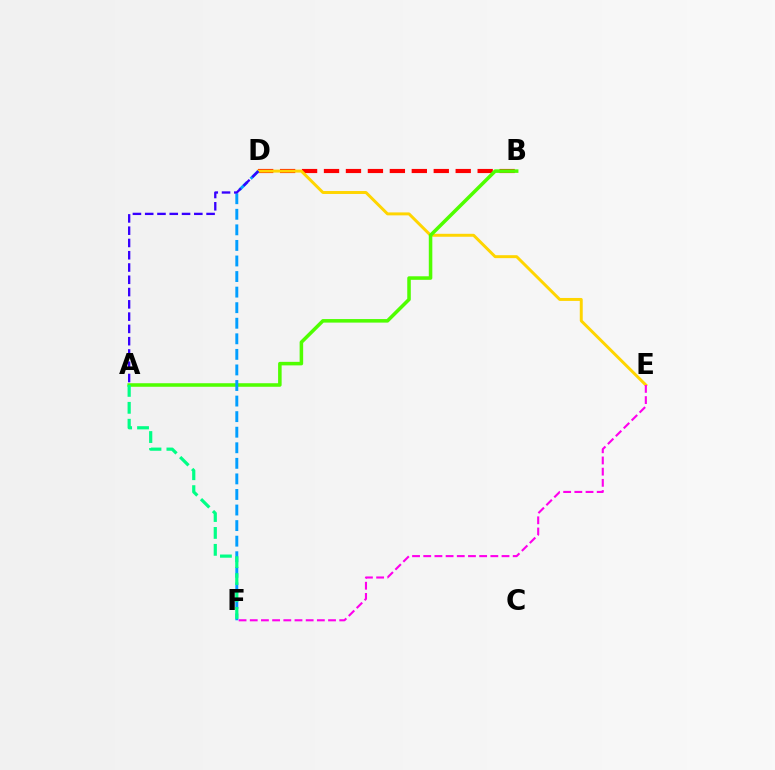{('B', 'D'): [{'color': '#ff0000', 'line_style': 'dashed', 'thickness': 2.98}], ('D', 'E'): [{'color': '#ffd500', 'line_style': 'solid', 'thickness': 2.13}], ('A', 'B'): [{'color': '#4fff00', 'line_style': 'solid', 'thickness': 2.55}], ('D', 'F'): [{'color': '#009eff', 'line_style': 'dashed', 'thickness': 2.11}], ('A', 'F'): [{'color': '#00ff86', 'line_style': 'dashed', 'thickness': 2.3}], ('E', 'F'): [{'color': '#ff00ed', 'line_style': 'dashed', 'thickness': 1.52}], ('A', 'D'): [{'color': '#3700ff', 'line_style': 'dashed', 'thickness': 1.67}]}